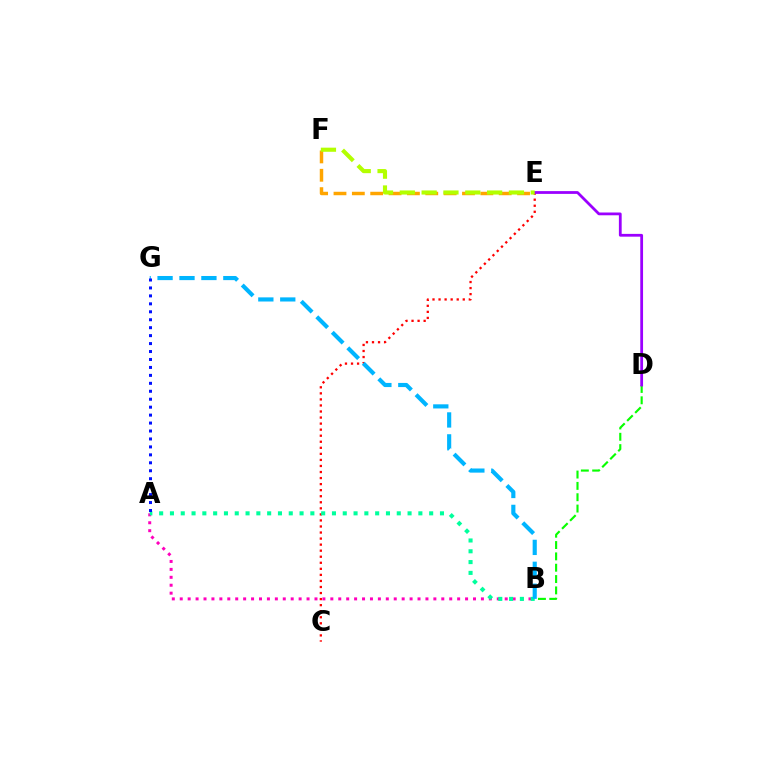{('A', 'B'): [{'color': '#ff00bd', 'line_style': 'dotted', 'thickness': 2.15}, {'color': '#00ff9d', 'line_style': 'dotted', 'thickness': 2.93}], ('C', 'E'): [{'color': '#ff0000', 'line_style': 'dotted', 'thickness': 1.64}], ('B', 'G'): [{'color': '#00b5ff', 'line_style': 'dashed', 'thickness': 2.98}], ('A', 'G'): [{'color': '#0010ff', 'line_style': 'dotted', 'thickness': 2.16}], ('B', 'D'): [{'color': '#08ff00', 'line_style': 'dashed', 'thickness': 1.54}], ('E', 'F'): [{'color': '#ffa500', 'line_style': 'dashed', 'thickness': 2.49}, {'color': '#b3ff00', 'line_style': 'dashed', 'thickness': 2.96}], ('D', 'E'): [{'color': '#9b00ff', 'line_style': 'solid', 'thickness': 2.0}]}